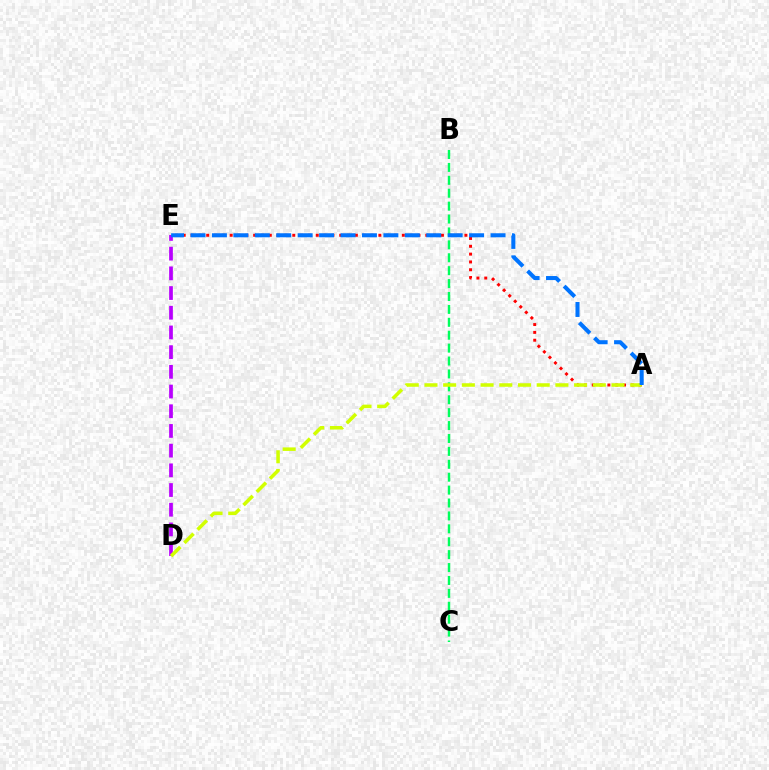{('B', 'C'): [{'color': '#00ff5c', 'line_style': 'dashed', 'thickness': 1.75}], ('D', 'E'): [{'color': '#b900ff', 'line_style': 'dashed', 'thickness': 2.68}], ('A', 'E'): [{'color': '#ff0000', 'line_style': 'dotted', 'thickness': 2.13}, {'color': '#0074ff', 'line_style': 'dashed', 'thickness': 2.91}], ('A', 'D'): [{'color': '#d1ff00', 'line_style': 'dashed', 'thickness': 2.54}]}